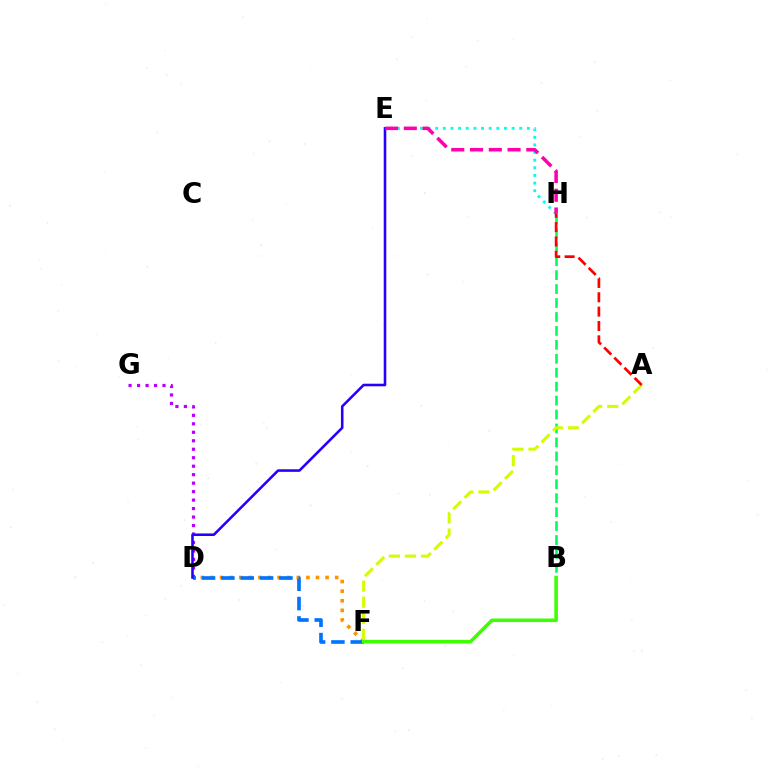{('D', 'F'): [{'color': '#ff9400', 'line_style': 'dotted', 'thickness': 2.61}, {'color': '#0074ff', 'line_style': 'dashed', 'thickness': 2.63}], ('E', 'H'): [{'color': '#00fff6', 'line_style': 'dotted', 'thickness': 2.08}, {'color': '#ff00ac', 'line_style': 'dashed', 'thickness': 2.55}], ('B', 'H'): [{'color': '#00ff5c', 'line_style': 'dashed', 'thickness': 1.89}], ('D', 'G'): [{'color': '#b900ff', 'line_style': 'dotted', 'thickness': 2.3}], ('D', 'E'): [{'color': '#2500ff', 'line_style': 'solid', 'thickness': 1.85}], ('A', 'F'): [{'color': '#d1ff00', 'line_style': 'dashed', 'thickness': 2.18}], ('A', 'H'): [{'color': '#ff0000', 'line_style': 'dashed', 'thickness': 1.95}], ('B', 'F'): [{'color': '#3dff00', 'line_style': 'solid', 'thickness': 2.56}]}